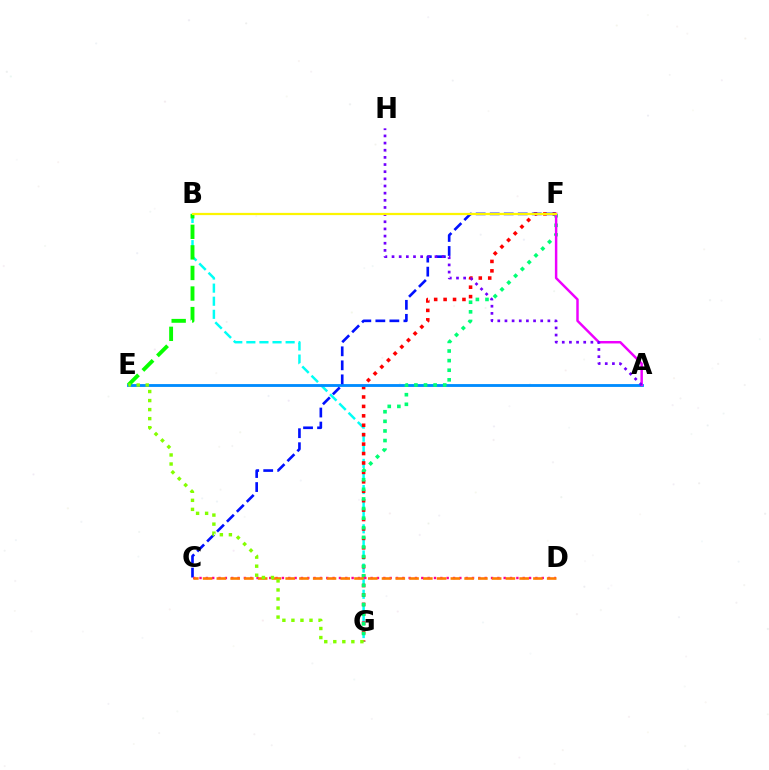{('B', 'G'): [{'color': '#00fff6', 'line_style': 'dashed', 'thickness': 1.78}], ('F', 'G'): [{'color': '#ff0000', 'line_style': 'dotted', 'thickness': 2.56}, {'color': '#00ff74', 'line_style': 'dotted', 'thickness': 2.61}], ('A', 'E'): [{'color': '#008cff', 'line_style': 'solid', 'thickness': 2.05}], ('B', 'E'): [{'color': '#08ff00', 'line_style': 'dashed', 'thickness': 2.79}], ('C', 'F'): [{'color': '#0010ff', 'line_style': 'dashed', 'thickness': 1.9}], ('A', 'F'): [{'color': '#ee00ff', 'line_style': 'solid', 'thickness': 1.77}], ('A', 'H'): [{'color': '#7200ff', 'line_style': 'dotted', 'thickness': 1.94}], ('C', 'D'): [{'color': '#ff0094', 'line_style': 'dotted', 'thickness': 1.72}, {'color': '#ff7c00', 'line_style': 'dashed', 'thickness': 1.87}], ('E', 'G'): [{'color': '#84ff00', 'line_style': 'dotted', 'thickness': 2.46}], ('B', 'F'): [{'color': '#fcf500', 'line_style': 'solid', 'thickness': 1.61}]}